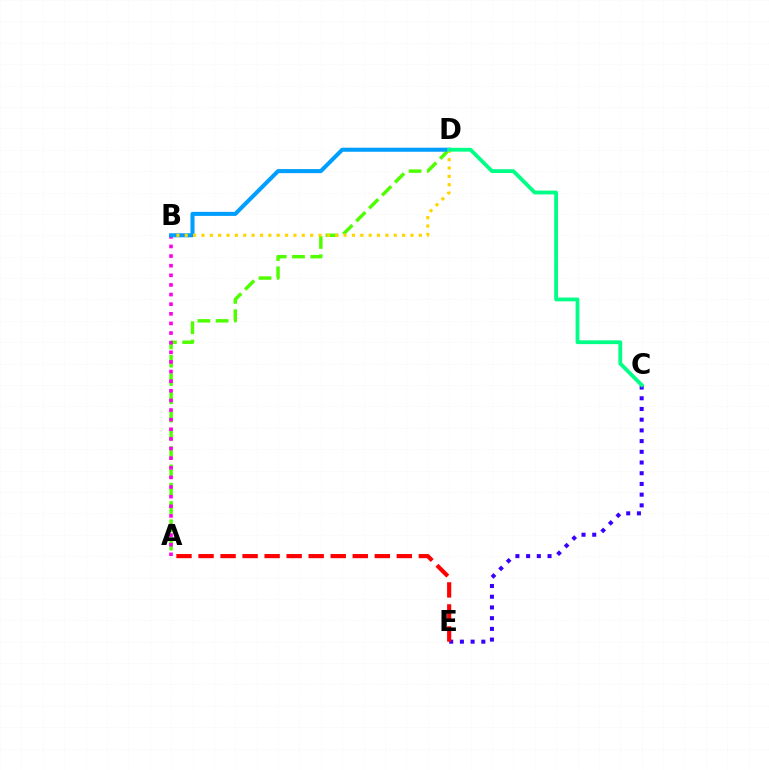{('A', 'D'): [{'color': '#4fff00', 'line_style': 'dashed', 'thickness': 2.48}], ('A', 'B'): [{'color': '#ff00ed', 'line_style': 'dotted', 'thickness': 2.61}], ('B', 'D'): [{'color': '#009eff', 'line_style': 'solid', 'thickness': 2.92}, {'color': '#ffd500', 'line_style': 'dotted', 'thickness': 2.27}], ('C', 'E'): [{'color': '#3700ff', 'line_style': 'dotted', 'thickness': 2.91}], ('C', 'D'): [{'color': '#00ff86', 'line_style': 'solid', 'thickness': 2.74}], ('A', 'E'): [{'color': '#ff0000', 'line_style': 'dashed', 'thickness': 2.99}]}